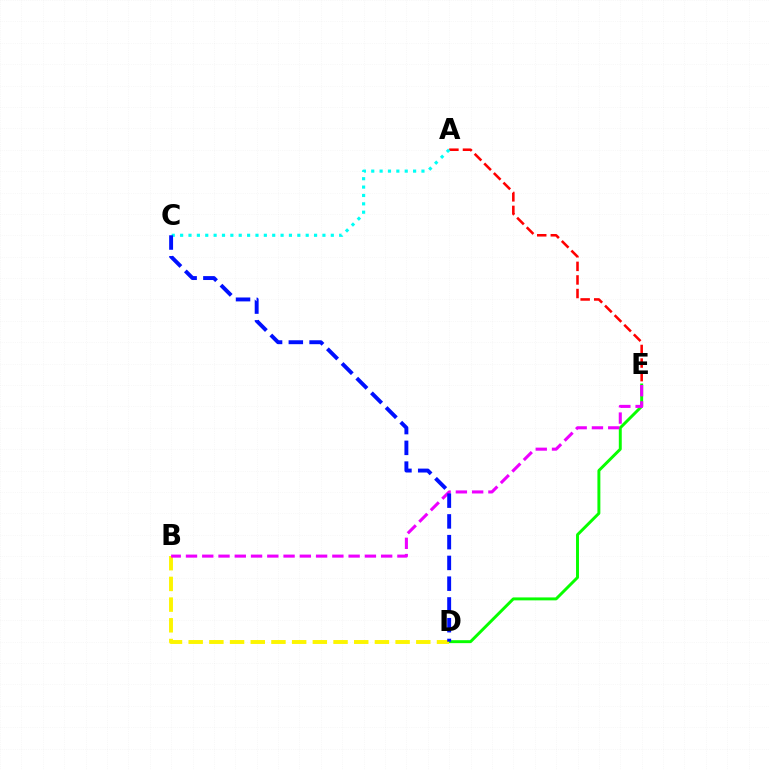{('D', 'E'): [{'color': '#08ff00', 'line_style': 'solid', 'thickness': 2.12}], ('B', 'D'): [{'color': '#fcf500', 'line_style': 'dashed', 'thickness': 2.81}], ('B', 'E'): [{'color': '#ee00ff', 'line_style': 'dashed', 'thickness': 2.21}], ('A', 'E'): [{'color': '#ff0000', 'line_style': 'dashed', 'thickness': 1.84}], ('A', 'C'): [{'color': '#00fff6', 'line_style': 'dotted', 'thickness': 2.27}], ('C', 'D'): [{'color': '#0010ff', 'line_style': 'dashed', 'thickness': 2.82}]}